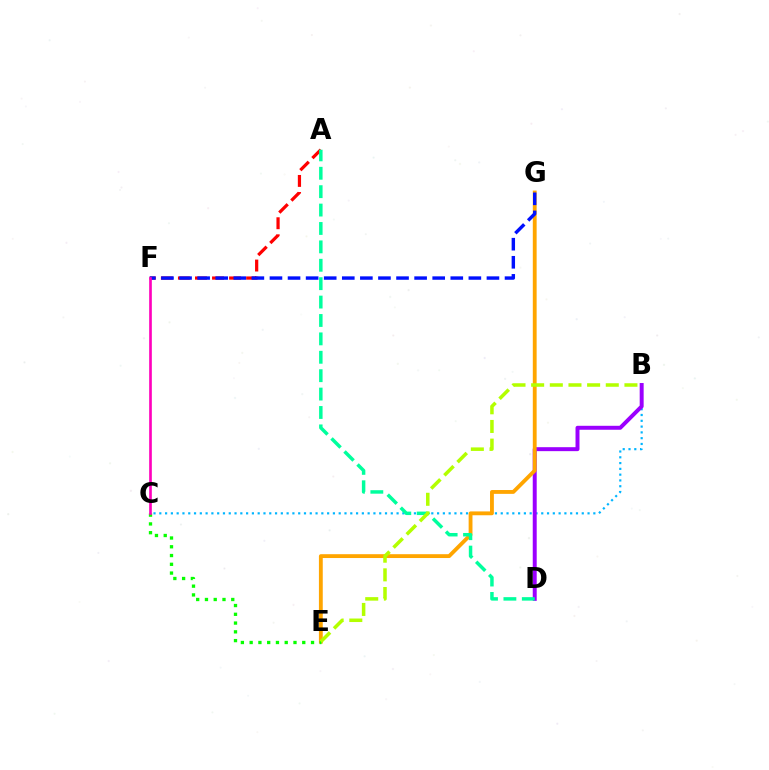{('B', 'C'): [{'color': '#00b5ff', 'line_style': 'dotted', 'thickness': 1.57}], ('A', 'F'): [{'color': '#ff0000', 'line_style': 'dashed', 'thickness': 2.32}], ('B', 'D'): [{'color': '#9b00ff', 'line_style': 'solid', 'thickness': 2.85}], ('E', 'G'): [{'color': '#ffa500', 'line_style': 'solid', 'thickness': 2.76}], ('A', 'D'): [{'color': '#00ff9d', 'line_style': 'dashed', 'thickness': 2.5}], ('C', 'E'): [{'color': '#08ff00', 'line_style': 'dotted', 'thickness': 2.38}], ('B', 'E'): [{'color': '#b3ff00', 'line_style': 'dashed', 'thickness': 2.53}], ('F', 'G'): [{'color': '#0010ff', 'line_style': 'dashed', 'thickness': 2.46}], ('C', 'F'): [{'color': '#ff00bd', 'line_style': 'solid', 'thickness': 1.91}]}